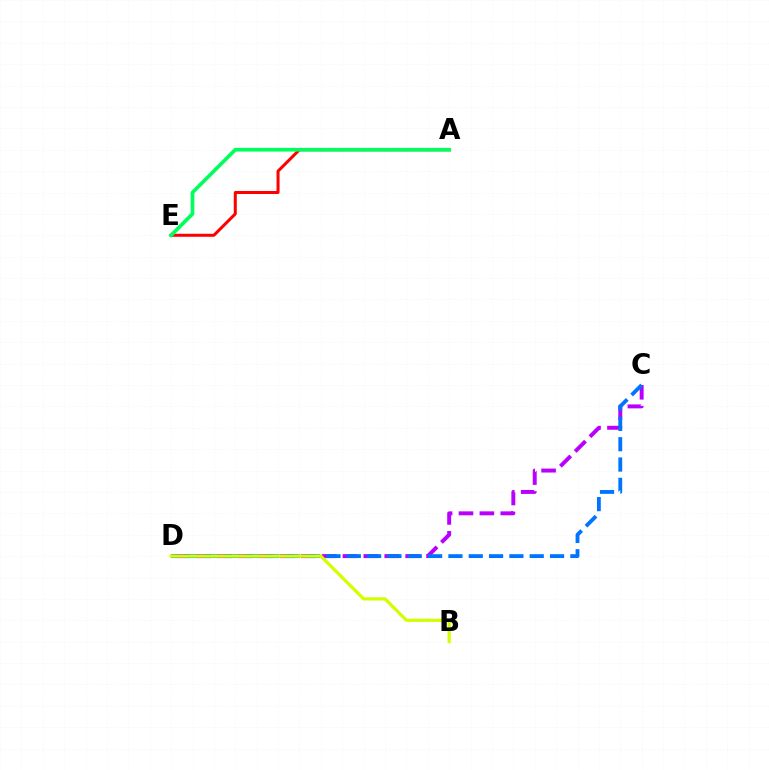{('A', 'E'): [{'color': '#ff0000', 'line_style': 'solid', 'thickness': 2.17}, {'color': '#00ff5c', 'line_style': 'solid', 'thickness': 2.66}], ('C', 'D'): [{'color': '#b900ff', 'line_style': 'dashed', 'thickness': 2.84}, {'color': '#0074ff', 'line_style': 'dashed', 'thickness': 2.76}], ('B', 'D'): [{'color': '#d1ff00', 'line_style': 'solid', 'thickness': 2.3}]}